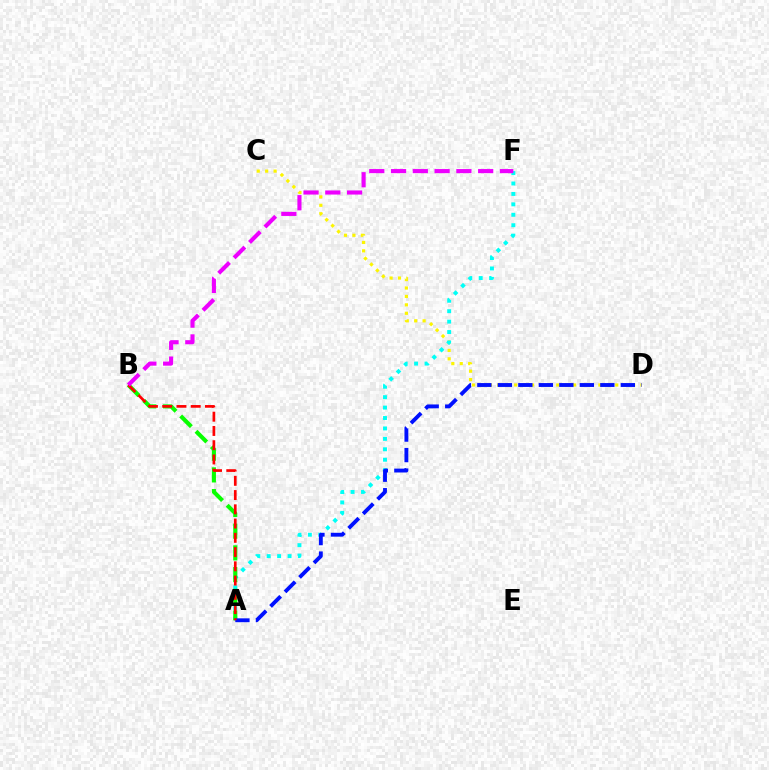{('C', 'D'): [{'color': '#fcf500', 'line_style': 'dotted', 'thickness': 2.29}], ('A', 'F'): [{'color': '#00fff6', 'line_style': 'dotted', 'thickness': 2.83}], ('A', 'B'): [{'color': '#08ff00', 'line_style': 'dashed', 'thickness': 2.95}, {'color': '#ff0000', 'line_style': 'dashed', 'thickness': 1.94}], ('A', 'D'): [{'color': '#0010ff', 'line_style': 'dashed', 'thickness': 2.78}], ('B', 'F'): [{'color': '#ee00ff', 'line_style': 'dashed', 'thickness': 2.96}]}